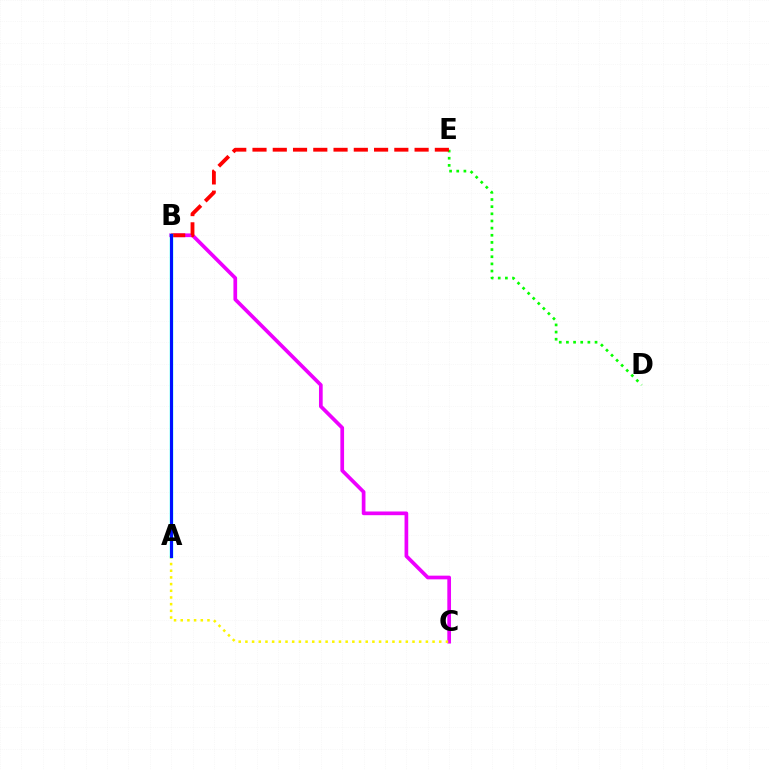{('B', 'C'): [{'color': '#ee00ff', 'line_style': 'solid', 'thickness': 2.66}], ('A', 'C'): [{'color': '#fcf500', 'line_style': 'dotted', 'thickness': 1.82}], ('D', 'E'): [{'color': '#08ff00', 'line_style': 'dotted', 'thickness': 1.94}], ('B', 'E'): [{'color': '#ff0000', 'line_style': 'dashed', 'thickness': 2.75}], ('A', 'B'): [{'color': '#00fff6', 'line_style': 'solid', 'thickness': 2.48}, {'color': '#0010ff', 'line_style': 'solid', 'thickness': 2.17}]}